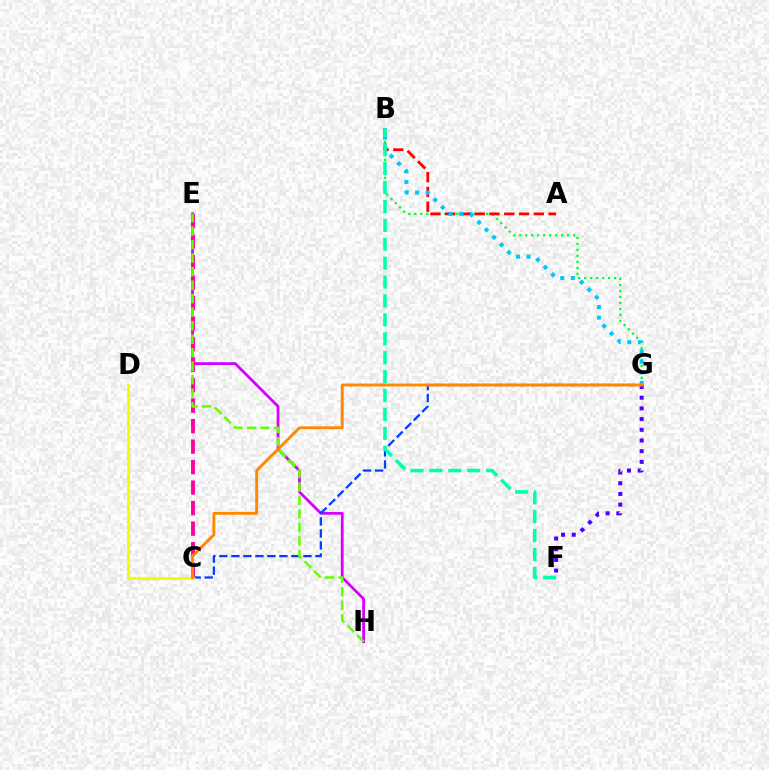{('E', 'H'): [{'color': '#d600ff', 'line_style': 'solid', 'thickness': 2.0}, {'color': '#66ff00', 'line_style': 'dashed', 'thickness': 1.84}], ('C', 'G'): [{'color': '#003fff', 'line_style': 'dashed', 'thickness': 1.63}, {'color': '#ff8800', 'line_style': 'solid', 'thickness': 2.08}], ('F', 'G'): [{'color': '#4f00ff', 'line_style': 'dotted', 'thickness': 2.9}], ('C', 'E'): [{'color': '#ff00a0', 'line_style': 'dashed', 'thickness': 2.78}], ('C', 'D'): [{'color': '#eeff00', 'line_style': 'solid', 'thickness': 2.22}], ('B', 'G'): [{'color': '#00ff27', 'line_style': 'dotted', 'thickness': 1.63}, {'color': '#00c7ff', 'line_style': 'dotted', 'thickness': 2.89}], ('A', 'B'): [{'color': '#ff0000', 'line_style': 'dashed', 'thickness': 2.01}], ('B', 'F'): [{'color': '#00ffaf', 'line_style': 'dashed', 'thickness': 2.57}]}